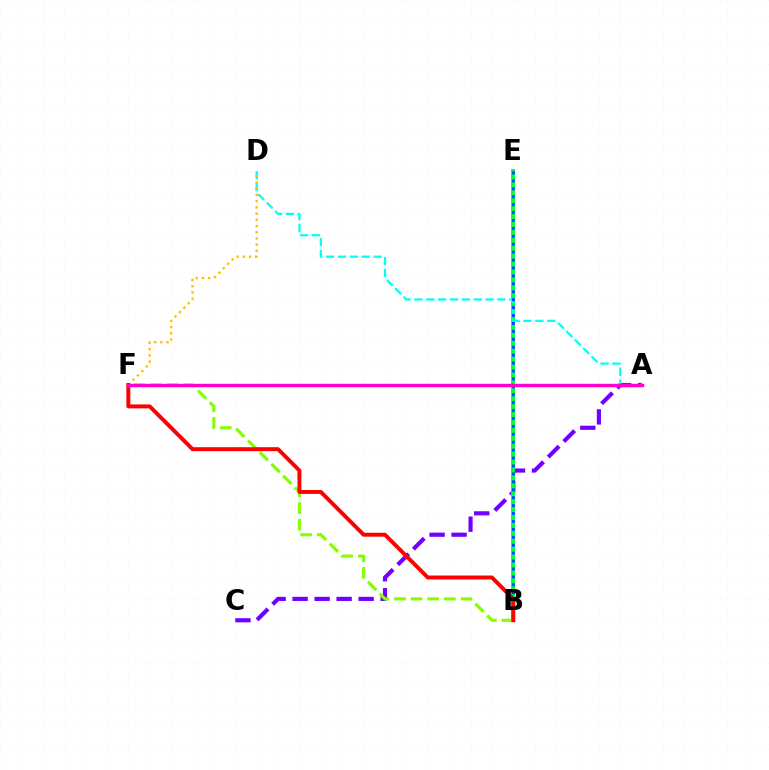{('A', 'C'): [{'color': '#7200ff', 'line_style': 'dashed', 'thickness': 2.99}], ('B', 'E'): [{'color': '#00ff39', 'line_style': 'solid', 'thickness': 2.83}, {'color': '#004bff', 'line_style': 'dotted', 'thickness': 2.15}], ('A', 'D'): [{'color': '#00fff6', 'line_style': 'dashed', 'thickness': 1.61}], ('B', 'F'): [{'color': '#84ff00', 'line_style': 'dashed', 'thickness': 2.26}, {'color': '#ff0000', 'line_style': 'solid', 'thickness': 2.83}], ('D', 'F'): [{'color': '#ffbd00', 'line_style': 'dotted', 'thickness': 1.69}], ('A', 'F'): [{'color': '#ff00cf', 'line_style': 'solid', 'thickness': 2.46}]}